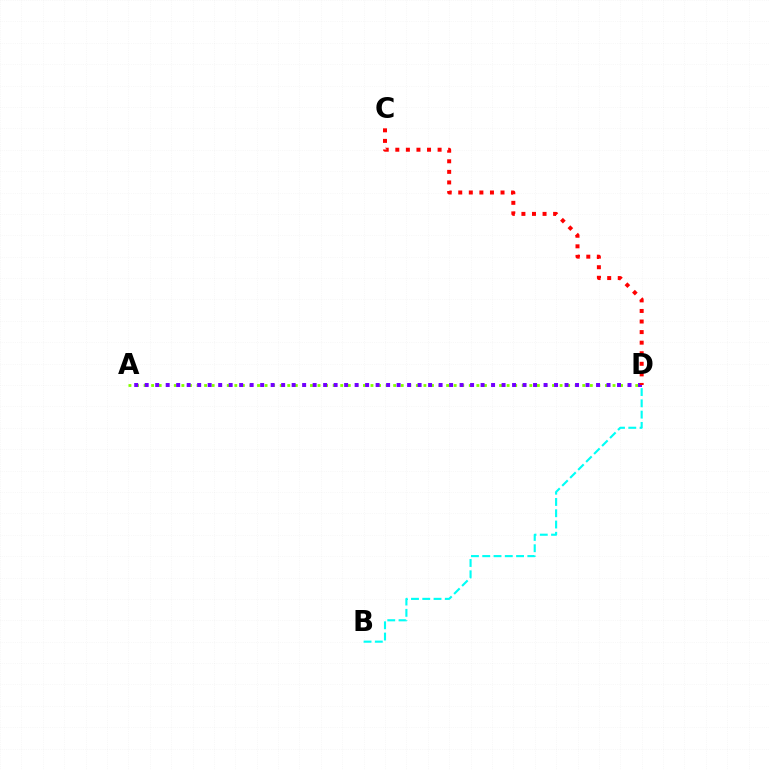{('A', 'D'): [{'color': '#84ff00', 'line_style': 'dotted', 'thickness': 2.06}, {'color': '#7200ff', 'line_style': 'dotted', 'thickness': 2.85}], ('B', 'D'): [{'color': '#00fff6', 'line_style': 'dashed', 'thickness': 1.53}], ('C', 'D'): [{'color': '#ff0000', 'line_style': 'dotted', 'thickness': 2.87}]}